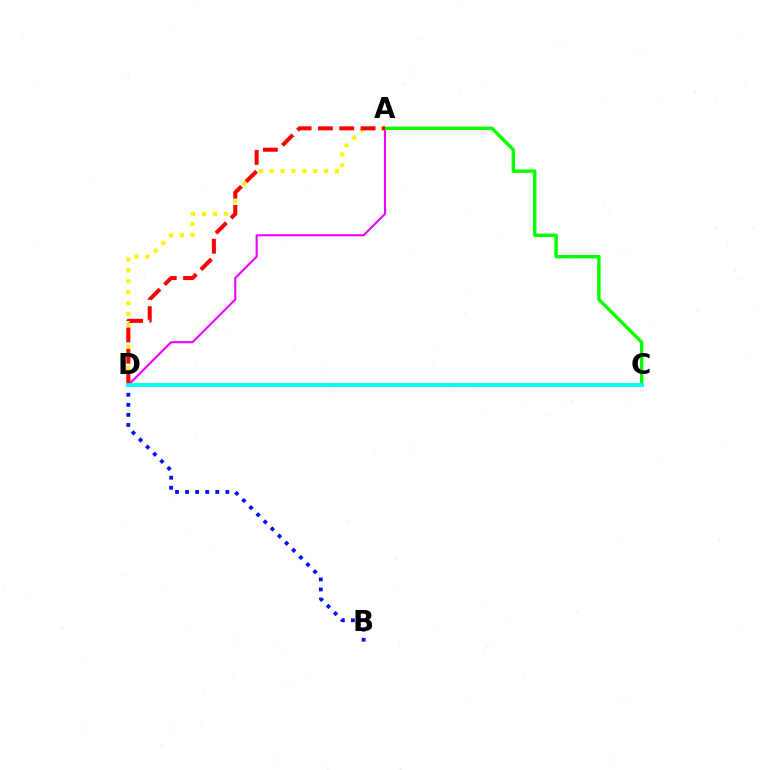{('A', 'D'): [{'color': '#ee00ff', 'line_style': 'solid', 'thickness': 1.51}, {'color': '#fcf500', 'line_style': 'dotted', 'thickness': 2.96}, {'color': '#ff0000', 'line_style': 'dashed', 'thickness': 2.9}], ('A', 'C'): [{'color': '#08ff00', 'line_style': 'solid', 'thickness': 2.46}], ('B', 'D'): [{'color': '#0010ff', 'line_style': 'dotted', 'thickness': 2.74}], ('C', 'D'): [{'color': '#00fff6', 'line_style': 'solid', 'thickness': 2.74}]}